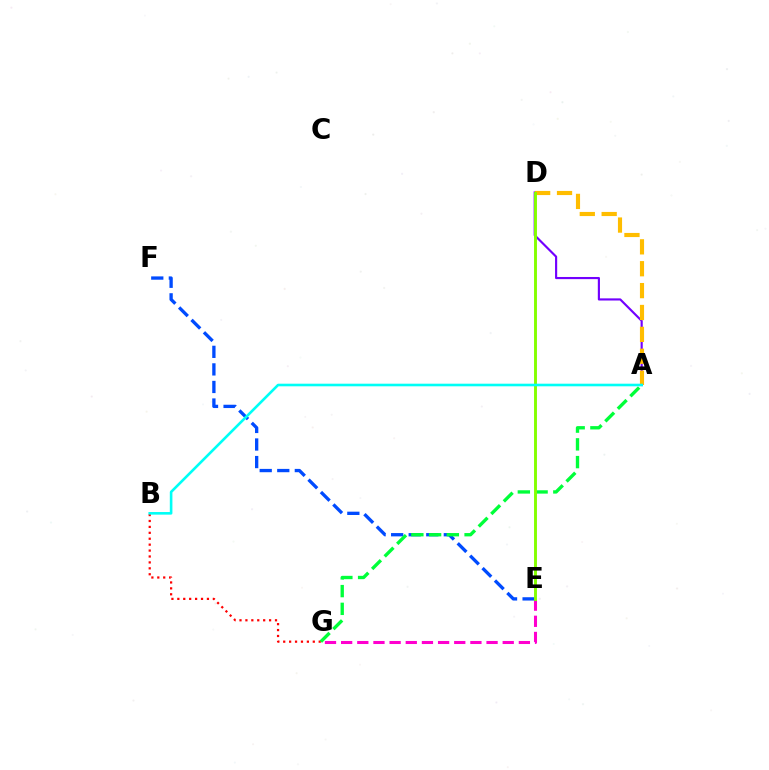{('E', 'G'): [{'color': '#ff00cf', 'line_style': 'dashed', 'thickness': 2.2}], ('A', 'D'): [{'color': '#7200ff', 'line_style': 'solid', 'thickness': 1.55}, {'color': '#ffbd00', 'line_style': 'dashed', 'thickness': 2.97}], ('B', 'G'): [{'color': '#ff0000', 'line_style': 'dotted', 'thickness': 1.61}], ('E', 'F'): [{'color': '#004bff', 'line_style': 'dashed', 'thickness': 2.39}], ('A', 'G'): [{'color': '#00ff39', 'line_style': 'dashed', 'thickness': 2.41}], ('D', 'E'): [{'color': '#84ff00', 'line_style': 'solid', 'thickness': 2.09}], ('A', 'B'): [{'color': '#00fff6', 'line_style': 'solid', 'thickness': 1.88}]}